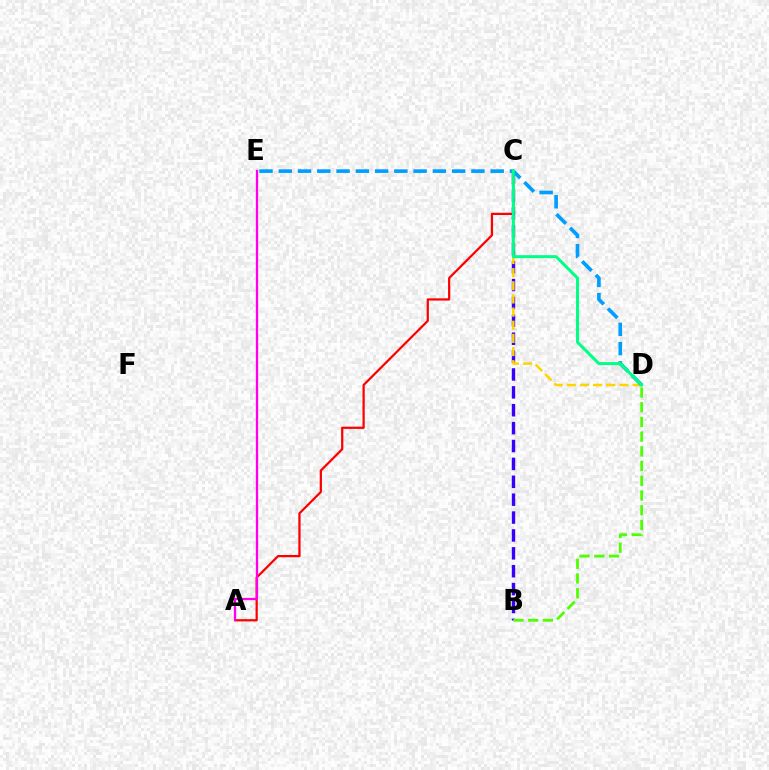{('A', 'C'): [{'color': '#ff0000', 'line_style': 'solid', 'thickness': 1.61}], ('A', 'E'): [{'color': '#ff00ed', 'line_style': 'solid', 'thickness': 1.64}], ('B', 'C'): [{'color': '#3700ff', 'line_style': 'dashed', 'thickness': 2.43}], ('C', 'D'): [{'color': '#ffd500', 'line_style': 'dashed', 'thickness': 1.79}, {'color': '#00ff86', 'line_style': 'solid', 'thickness': 2.17}], ('D', 'E'): [{'color': '#009eff', 'line_style': 'dashed', 'thickness': 2.62}], ('B', 'D'): [{'color': '#4fff00', 'line_style': 'dashed', 'thickness': 2.0}]}